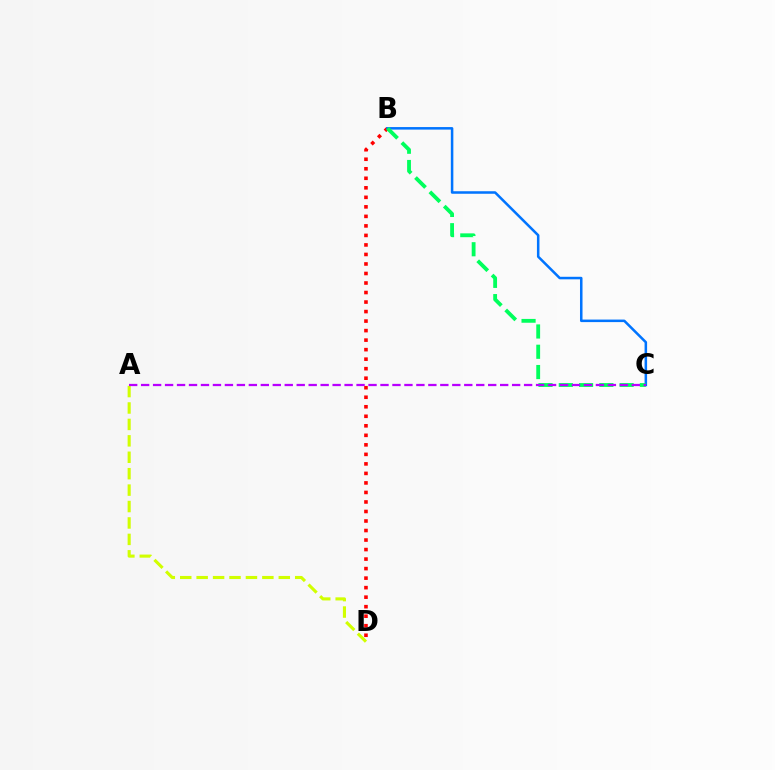{('A', 'D'): [{'color': '#d1ff00', 'line_style': 'dashed', 'thickness': 2.23}], ('B', 'D'): [{'color': '#ff0000', 'line_style': 'dotted', 'thickness': 2.59}], ('B', 'C'): [{'color': '#0074ff', 'line_style': 'solid', 'thickness': 1.82}, {'color': '#00ff5c', 'line_style': 'dashed', 'thickness': 2.75}], ('A', 'C'): [{'color': '#b900ff', 'line_style': 'dashed', 'thickness': 1.63}]}